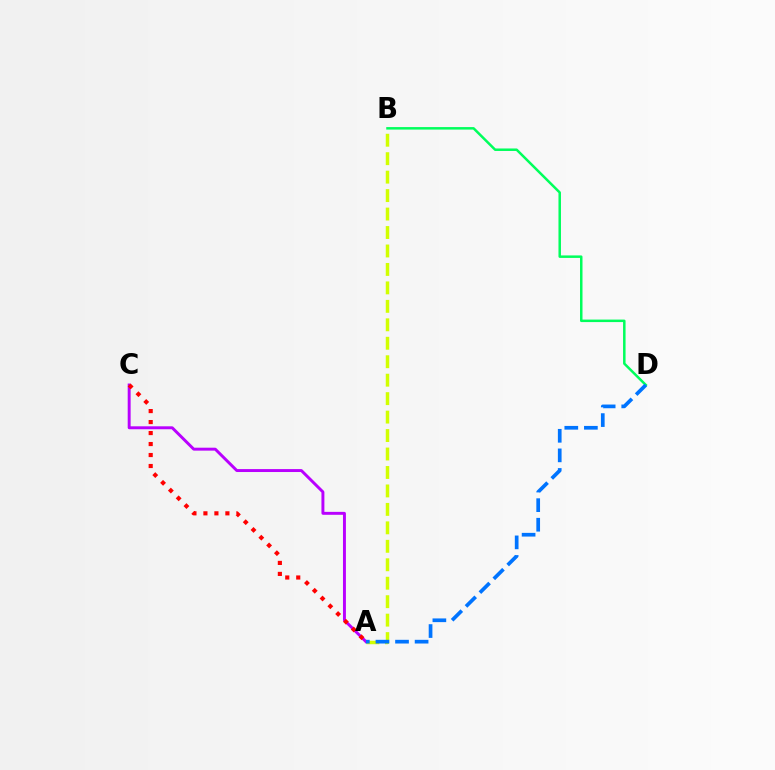{('B', 'D'): [{'color': '#00ff5c', 'line_style': 'solid', 'thickness': 1.8}], ('A', 'B'): [{'color': '#d1ff00', 'line_style': 'dashed', 'thickness': 2.51}], ('A', 'C'): [{'color': '#b900ff', 'line_style': 'solid', 'thickness': 2.11}, {'color': '#ff0000', 'line_style': 'dotted', 'thickness': 2.99}], ('A', 'D'): [{'color': '#0074ff', 'line_style': 'dashed', 'thickness': 2.66}]}